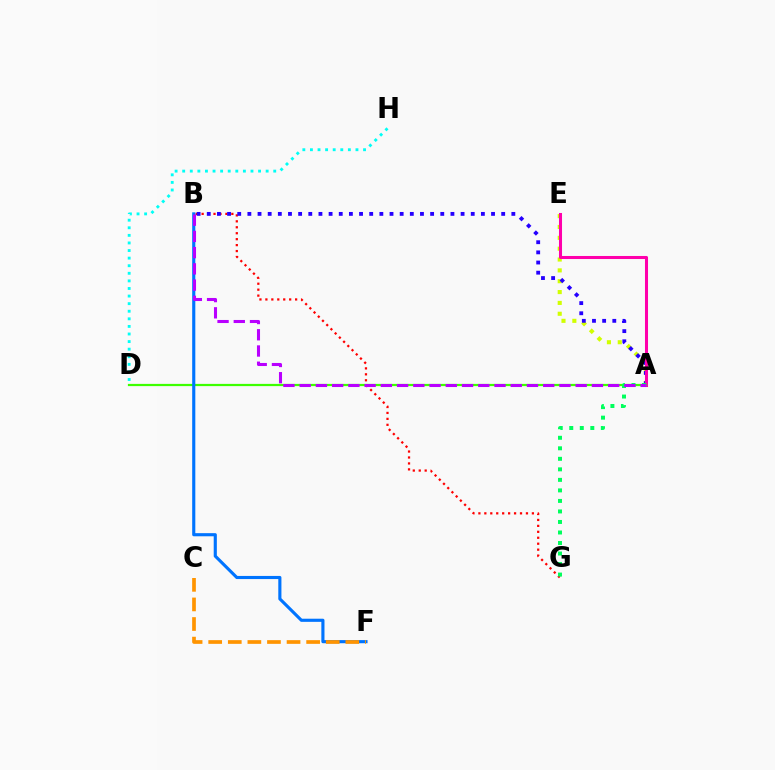{('A', 'E'): [{'color': '#d1ff00', 'line_style': 'dotted', 'thickness': 2.95}, {'color': '#ff00ac', 'line_style': 'solid', 'thickness': 2.2}], ('B', 'G'): [{'color': '#ff0000', 'line_style': 'dotted', 'thickness': 1.62}], ('D', 'H'): [{'color': '#00fff6', 'line_style': 'dotted', 'thickness': 2.06}], ('A', 'B'): [{'color': '#2500ff', 'line_style': 'dotted', 'thickness': 2.76}, {'color': '#b900ff', 'line_style': 'dashed', 'thickness': 2.21}], ('A', 'D'): [{'color': '#3dff00', 'line_style': 'solid', 'thickness': 1.6}], ('A', 'G'): [{'color': '#00ff5c', 'line_style': 'dotted', 'thickness': 2.86}], ('B', 'F'): [{'color': '#0074ff', 'line_style': 'solid', 'thickness': 2.25}], ('C', 'F'): [{'color': '#ff9400', 'line_style': 'dashed', 'thickness': 2.66}]}